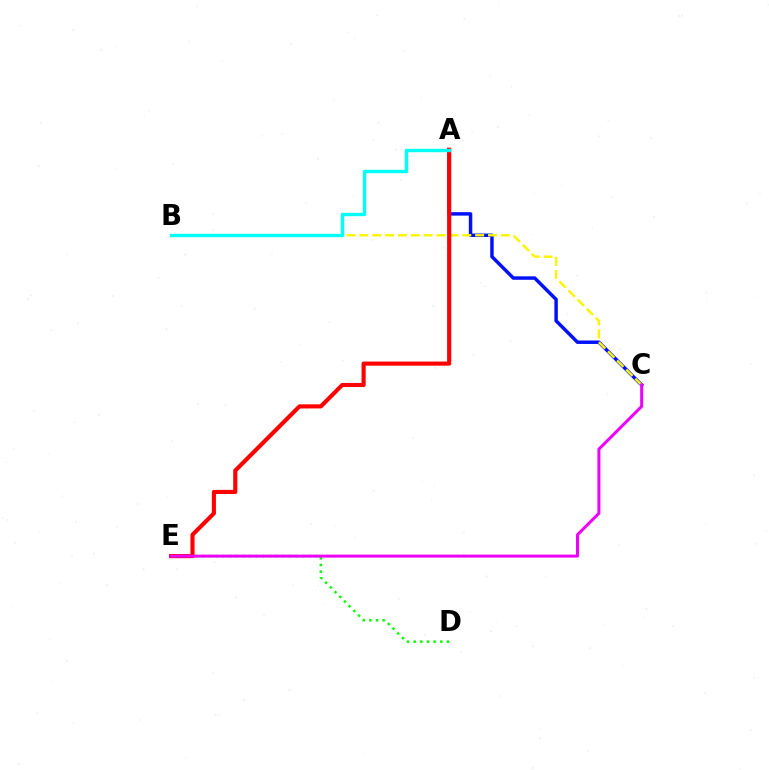{('A', 'C'): [{'color': '#0010ff', 'line_style': 'solid', 'thickness': 2.49}], ('B', 'C'): [{'color': '#fcf500', 'line_style': 'dashed', 'thickness': 1.75}], ('D', 'E'): [{'color': '#08ff00', 'line_style': 'dotted', 'thickness': 1.81}], ('A', 'E'): [{'color': '#ff0000', 'line_style': 'solid', 'thickness': 2.96}], ('A', 'B'): [{'color': '#00fff6', 'line_style': 'solid', 'thickness': 2.44}], ('C', 'E'): [{'color': '#ee00ff', 'line_style': 'solid', 'thickness': 2.15}]}